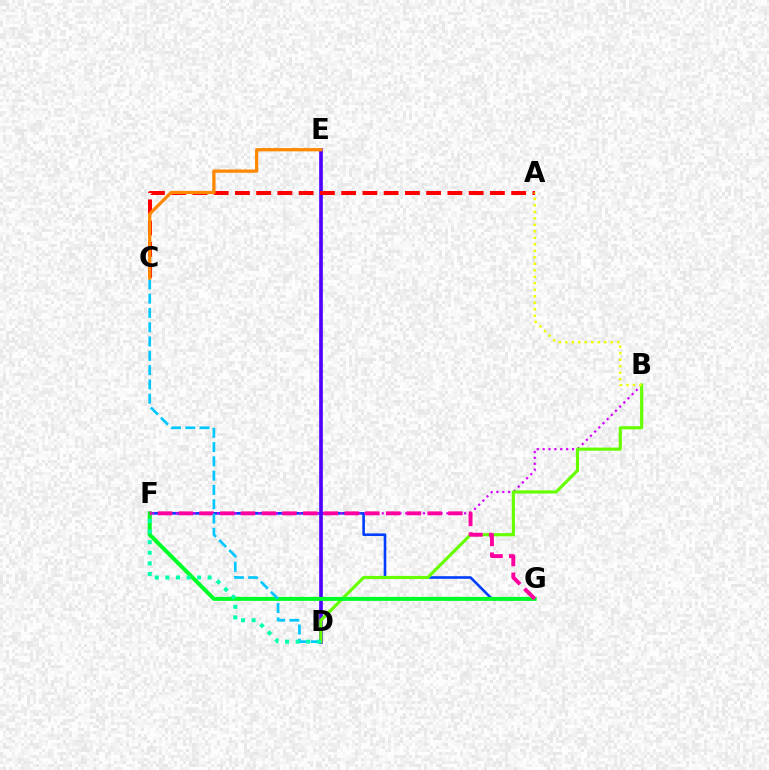{('F', 'G'): [{'color': '#003fff', 'line_style': 'solid', 'thickness': 1.88}, {'color': '#00ff27', 'line_style': 'solid', 'thickness': 2.87}, {'color': '#ff00a0', 'line_style': 'dashed', 'thickness': 2.82}], ('D', 'E'): [{'color': '#4f00ff', 'line_style': 'solid', 'thickness': 2.62}], ('B', 'F'): [{'color': '#d600ff', 'line_style': 'dotted', 'thickness': 1.6}], ('B', 'D'): [{'color': '#66ff00', 'line_style': 'solid', 'thickness': 2.27}], ('A', 'C'): [{'color': '#ff0000', 'line_style': 'dashed', 'thickness': 2.89}], ('C', 'D'): [{'color': '#00c7ff', 'line_style': 'dashed', 'thickness': 1.94}], ('D', 'F'): [{'color': '#00ffaf', 'line_style': 'dotted', 'thickness': 2.88}], ('A', 'B'): [{'color': '#eeff00', 'line_style': 'dotted', 'thickness': 1.76}], ('C', 'E'): [{'color': '#ff8800', 'line_style': 'solid', 'thickness': 2.35}]}